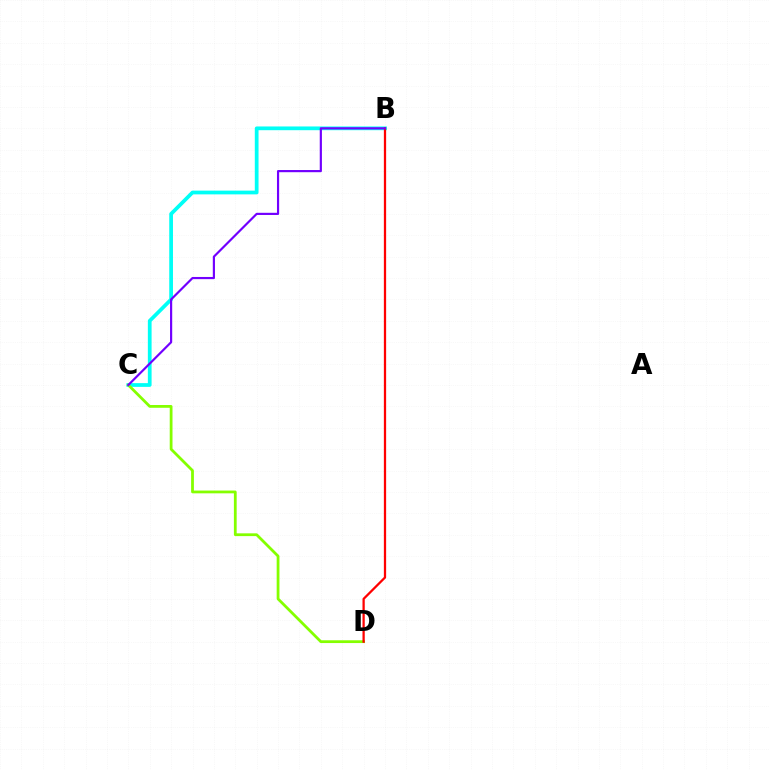{('B', 'C'): [{'color': '#00fff6', 'line_style': 'solid', 'thickness': 2.69}, {'color': '#7200ff', 'line_style': 'solid', 'thickness': 1.57}], ('C', 'D'): [{'color': '#84ff00', 'line_style': 'solid', 'thickness': 2.0}], ('B', 'D'): [{'color': '#ff0000', 'line_style': 'solid', 'thickness': 1.63}]}